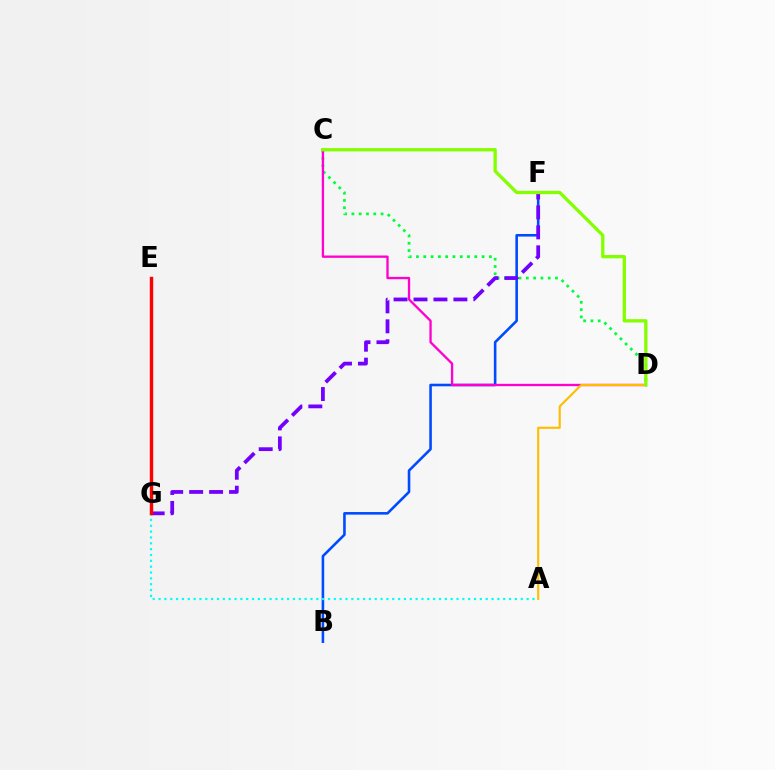{('B', 'F'): [{'color': '#004bff', 'line_style': 'solid', 'thickness': 1.86}], ('C', 'D'): [{'color': '#00ff39', 'line_style': 'dotted', 'thickness': 1.98}, {'color': '#ff00cf', 'line_style': 'solid', 'thickness': 1.67}, {'color': '#84ff00', 'line_style': 'solid', 'thickness': 2.38}], ('A', 'G'): [{'color': '#00fff6', 'line_style': 'dotted', 'thickness': 1.59}], ('A', 'D'): [{'color': '#ffbd00', 'line_style': 'solid', 'thickness': 1.53}], ('F', 'G'): [{'color': '#7200ff', 'line_style': 'dashed', 'thickness': 2.71}], ('E', 'G'): [{'color': '#ff0000', 'line_style': 'solid', 'thickness': 2.46}]}